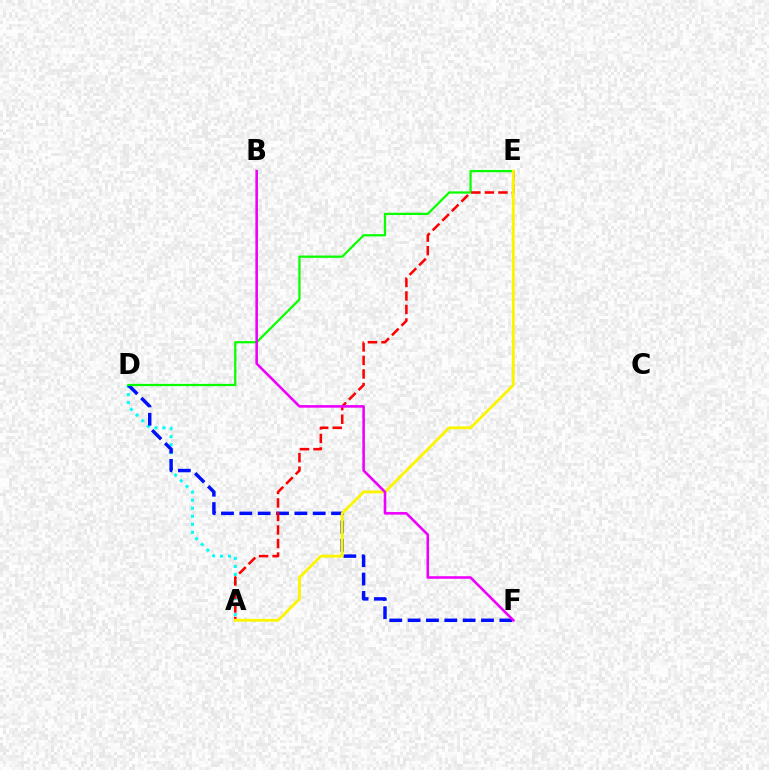{('A', 'D'): [{'color': '#00fff6', 'line_style': 'dotted', 'thickness': 2.18}], ('D', 'F'): [{'color': '#0010ff', 'line_style': 'dashed', 'thickness': 2.49}], ('D', 'E'): [{'color': '#08ff00', 'line_style': 'solid', 'thickness': 1.62}], ('A', 'E'): [{'color': '#ff0000', 'line_style': 'dashed', 'thickness': 1.84}, {'color': '#fcf500', 'line_style': 'solid', 'thickness': 2.06}], ('B', 'F'): [{'color': '#ee00ff', 'line_style': 'solid', 'thickness': 1.86}]}